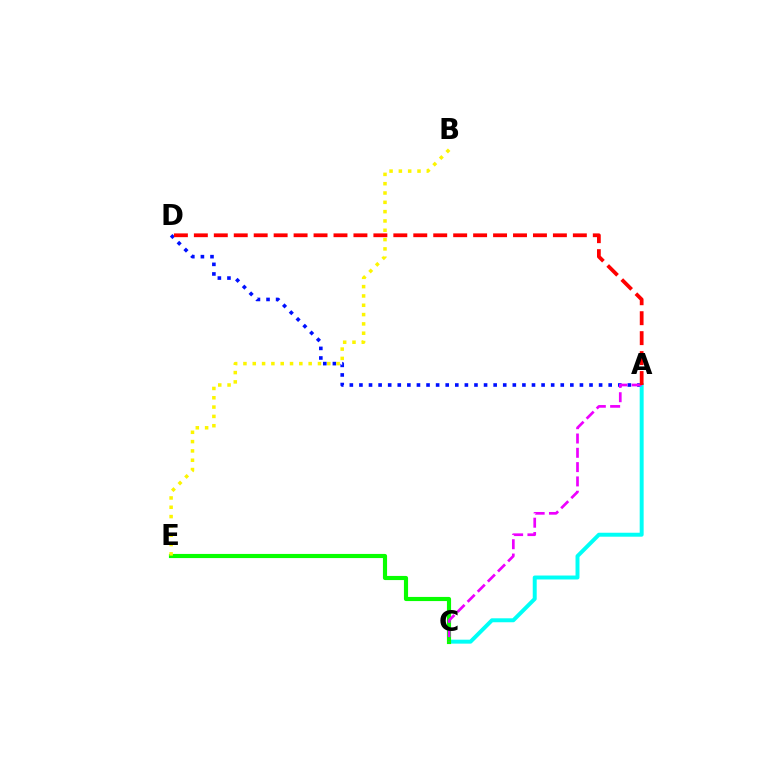{('A', 'D'): [{'color': '#0010ff', 'line_style': 'dotted', 'thickness': 2.6}, {'color': '#ff0000', 'line_style': 'dashed', 'thickness': 2.71}], ('A', 'C'): [{'color': '#00fff6', 'line_style': 'solid', 'thickness': 2.85}, {'color': '#ee00ff', 'line_style': 'dashed', 'thickness': 1.94}], ('C', 'E'): [{'color': '#08ff00', 'line_style': 'solid', 'thickness': 2.98}], ('B', 'E'): [{'color': '#fcf500', 'line_style': 'dotted', 'thickness': 2.53}]}